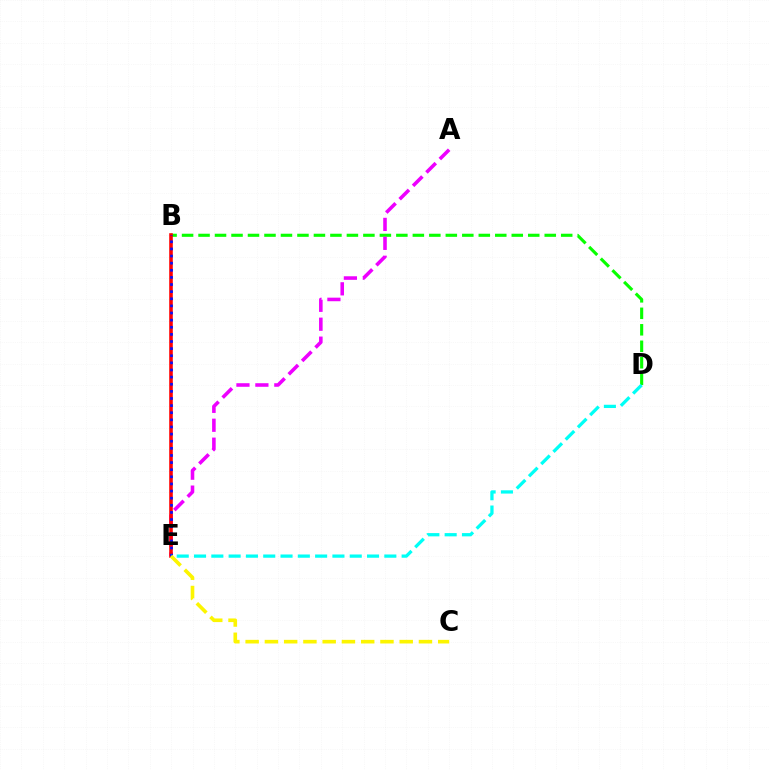{('B', 'D'): [{'color': '#08ff00', 'line_style': 'dashed', 'thickness': 2.24}], ('A', 'E'): [{'color': '#ee00ff', 'line_style': 'dashed', 'thickness': 2.57}], ('B', 'E'): [{'color': '#ff0000', 'line_style': 'solid', 'thickness': 2.58}, {'color': '#0010ff', 'line_style': 'dotted', 'thickness': 1.93}], ('D', 'E'): [{'color': '#00fff6', 'line_style': 'dashed', 'thickness': 2.35}], ('C', 'E'): [{'color': '#fcf500', 'line_style': 'dashed', 'thickness': 2.62}]}